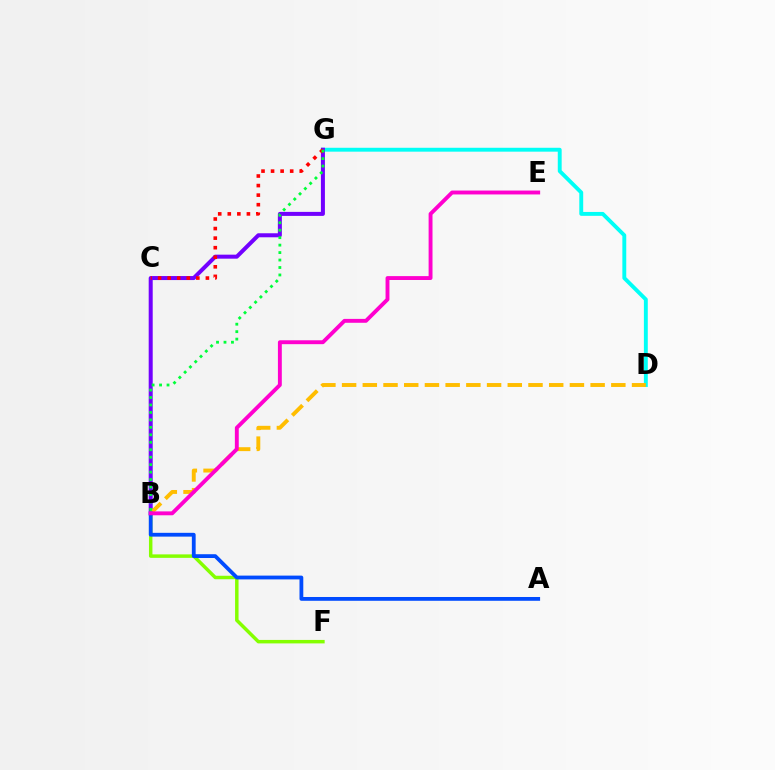{('D', 'G'): [{'color': '#00fff6', 'line_style': 'solid', 'thickness': 2.8}], ('B', 'G'): [{'color': '#7200ff', 'line_style': 'solid', 'thickness': 2.89}, {'color': '#00ff39', 'line_style': 'dotted', 'thickness': 2.03}], ('B', 'F'): [{'color': '#84ff00', 'line_style': 'solid', 'thickness': 2.5}], ('B', 'D'): [{'color': '#ffbd00', 'line_style': 'dashed', 'thickness': 2.81}], ('C', 'G'): [{'color': '#ff0000', 'line_style': 'dotted', 'thickness': 2.6}], ('A', 'B'): [{'color': '#004bff', 'line_style': 'solid', 'thickness': 2.73}], ('B', 'E'): [{'color': '#ff00cf', 'line_style': 'solid', 'thickness': 2.8}]}